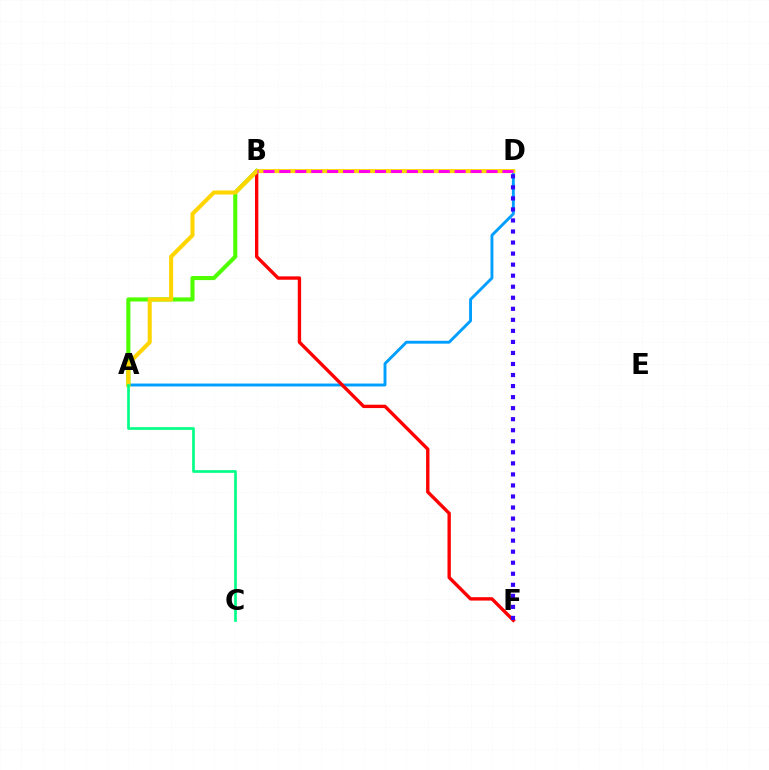{('A', 'D'): [{'color': '#009eff', 'line_style': 'solid', 'thickness': 2.08}, {'color': '#ffd500', 'line_style': 'solid', 'thickness': 2.93}], ('B', 'F'): [{'color': '#ff0000', 'line_style': 'solid', 'thickness': 2.42}], ('A', 'B'): [{'color': '#4fff00', 'line_style': 'solid', 'thickness': 2.95}], ('A', 'C'): [{'color': '#00ff86', 'line_style': 'solid', 'thickness': 1.93}], ('D', 'F'): [{'color': '#3700ff', 'line_style': 'dotted', 'thickness': 3.0}], ('B', 'D'): [{'color': '#ff00ed', 'line_style': 'dashed', 'thickness': 2.16}]}